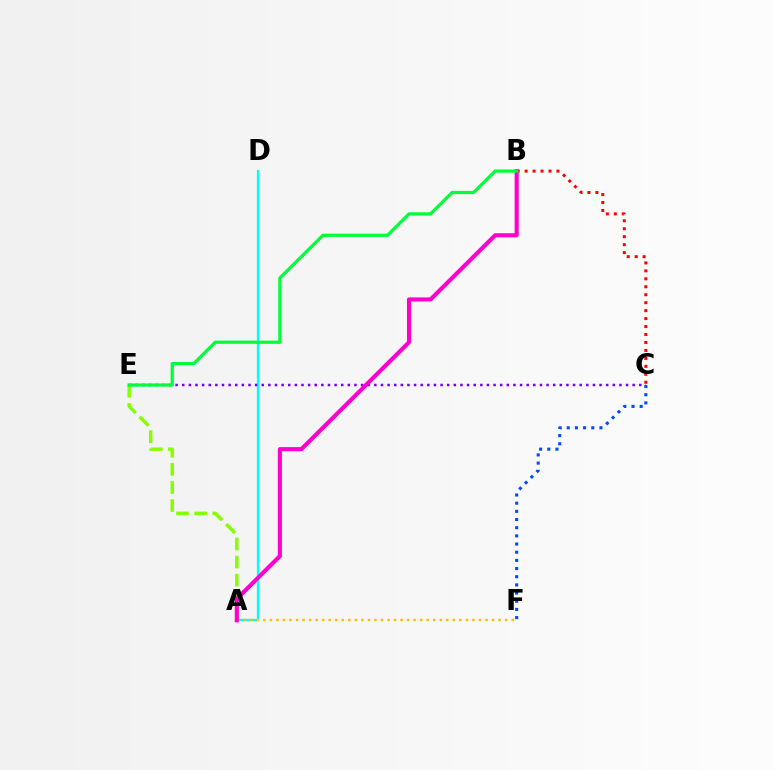{('A', 'D'): [{'color': '#00fff6', 'line_style': 'solid', 'thickness': 1.65}], ('B', 'C'): [{'color': '#ff0000', 'line_style': 'dotted', 'thickness': 2.16}], ('C', 'F'): [{'color': '#004bff', 'line_style': 'dotted', 'thickness': 2.22}], ('C', 'E'): [{'color': '#7200ff', 'line_style': 'dotted', 'thickness': 1.8}], ('A', 'F'): [{'color': '#ffbd00', 'line_style': 'dotted', 'thickness': 1.78}], ('A', 'E'): [{'color': '#84ff00', 'line_style': 'dashed', 'thickness': 2.46}], ('A', 'B'): [{'color': '#ff00cf', 'line_style': 'solid', 'thickness': 2.96}], ('B', 'E'): [{'color': '#00ff39', 'line_style': 'solid', 'thickness': 2.32}]}